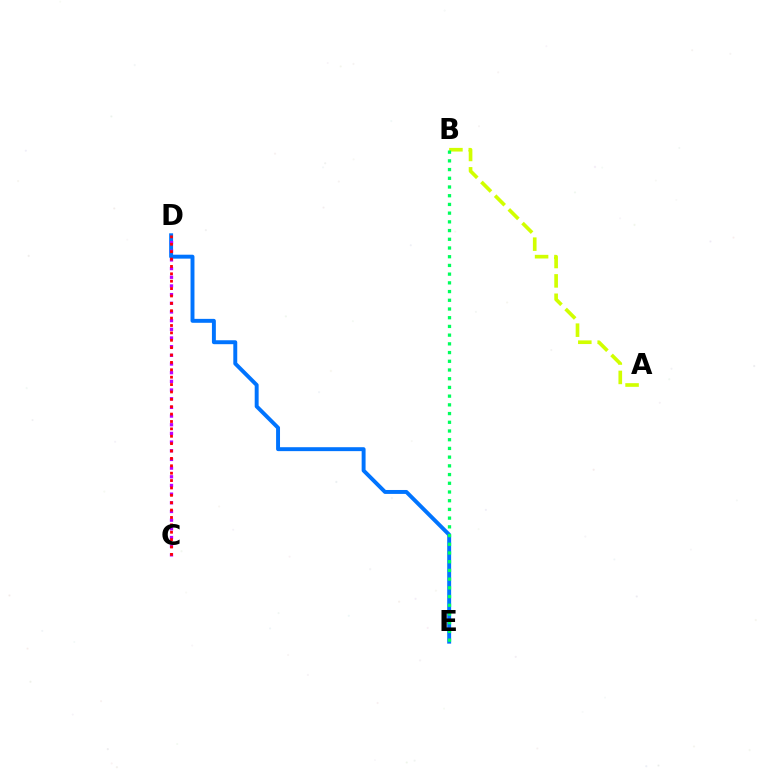{('A', 'B'): [{'color': '#d1ff00', 'line_style': 'dashed', 'thickness': 2.63}], ('D', 'E'): [{'color': '#0074ff', 'line_style': 'solid', 'thickness': 2.83}], ('C', 'D'): [{'color': '#b900ff', 'line_style': 'dotted', 'thickness': 2.36}, {'color': '#ff0000', 'line_style': 'dotted', 'thickness': 2.01}], ('B', 'E'): [{'color': '#00ff5c', 'line_style': 'dotted', 'thickness': 2.37}]}